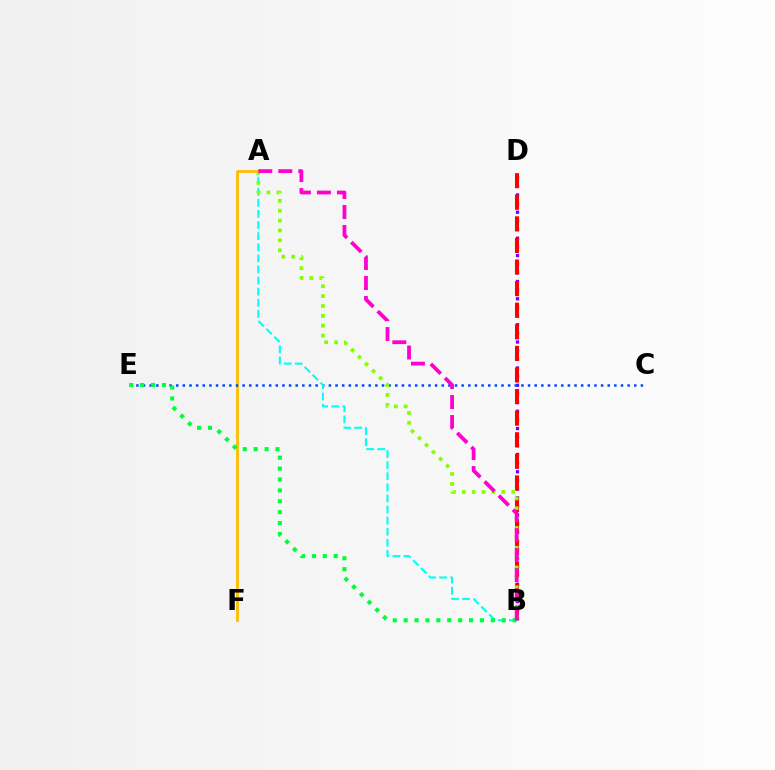{('B', 'D'): [{'color': '#7200ff', 'line_style': 'dotted', 'thickness': 2.35}, {'color': '#ff0000', 'line_style': 'dashed', 'thickness': 2.93}], ('A', 'F'): [{'color': '#ffbd00', 'line_style': 'solid', 'thickness': 2.01}], ('C', 'E'): [{'color': '#004bff', 'line_style': 'dotted', 'thickness': 1.8}], ('A', 'B'): [{'color': '#00fff6', 'line_style': 'dashed', 'thickness': 1.51}, {'color': '#84ff00', 'line_style': 'dotted', 'thickness': 2.68}, {'color': '#ff00cf', 'line_style': 'dashed', 'thickness': 2.72}], ('B', 'E'): [{'color': '#00ff39', 'line_style': 'dotted', 'thickness': 2.96}]}